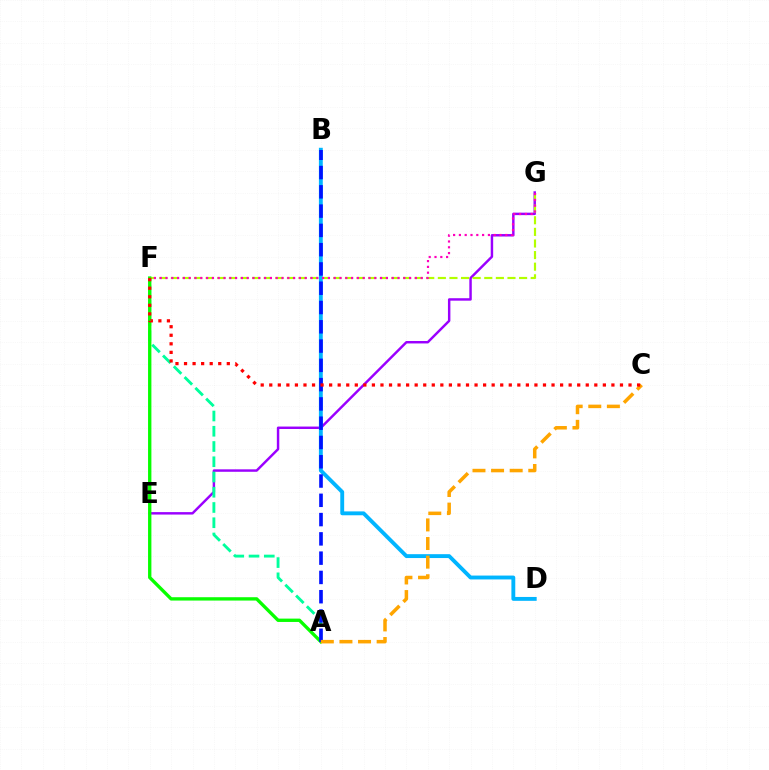{('E', 'G'): [{'color': '#9b00ff', 'line_style': 'solid', 'thickness': 1.76}], ('A', 'F'): [{'color': '#00ff9d', 'line_style': 'dashed', 'thickness': 2.07}, {'color': '#08ff00', 'line_style': 'solid', 'thickness': 2.41}], ('F', 'G'): [{'color': '#b3ff00', 'line_style': 'dashed', 'thickness': 1.58}, {'color': '#ff00bd', 'line_style': 'dotted', 'thickness': 1.58}], ('B', 'D'): [{'color': '#00b5ff', 'line_style': 'solid', 'thickness': 2.79}], ('A', 'B'): [{'color': '#0010ff', 'line_style': 'dashed', 'thickness': 2.62}], ('A', 'C'): [{'color': '#ffa500', 'line_style': 'dashed', 'thickness': 2.53}], ('C', 'F'): [{'color': '#ff0000', 'line_style': 'dotted', 'thickness': 2.32}]}